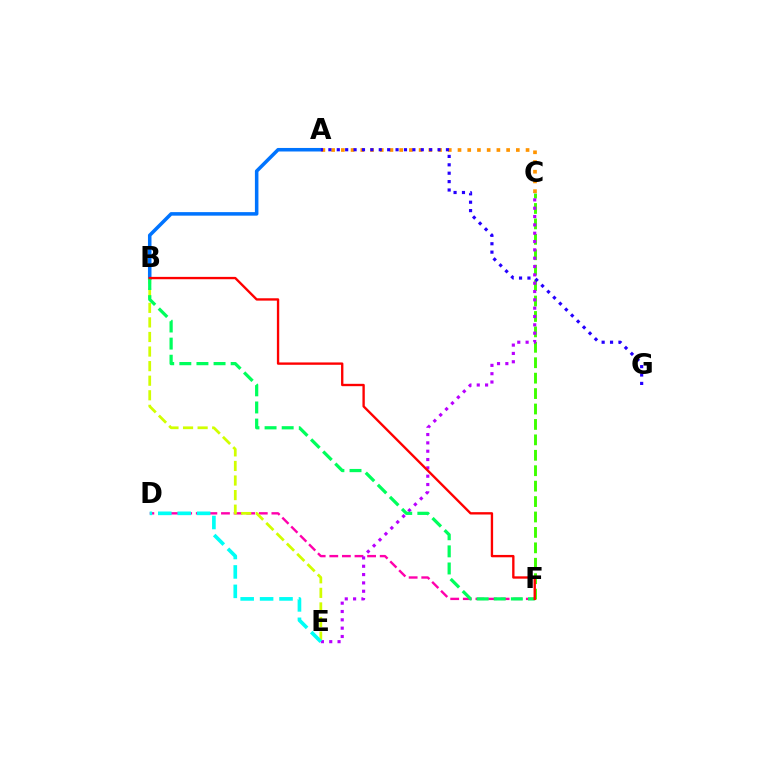{('C', 'F'): [{'color': '#3dff00', 'line_style': 'dashed', 'thickness': 2.1}], ('D', 'F'): [{'color': '#ff00ac', 'line_style': 'dashed', 'thickness': 1.71}], ('B', 'E'): [{'color': '#d1ff00', 'line_style': 'dashed', 'thickness': 1.98}], ('A', 'B'): [{'color': '#0074ff', 'line_style': 'solid', 'thickness': 2.54}], ('C', 'E'): [{'color': '#b900ff', 'line_style': 'dotted', 'thickness': 2.26}], ('A', 'C'): [{'color': '#ff9400', 'line_style': 'dotted', 'thickness': 2.64}], ('D', 'E'): [{'color': '#00fff6', 'line_style': 'dashed', 'thickness': 2.64}], ('B', 'F'): [{'color': '#00ff5c', 'line_style': 'dashed', 'thickness': 2.32}, {'color': '#ff0000', 'line_style': 'solid', 'thickness': 1.69}], ('A', 'G'): [{'color': '#2500ff', 'line_style': 'dotted', 'thickness': 2.28}]}